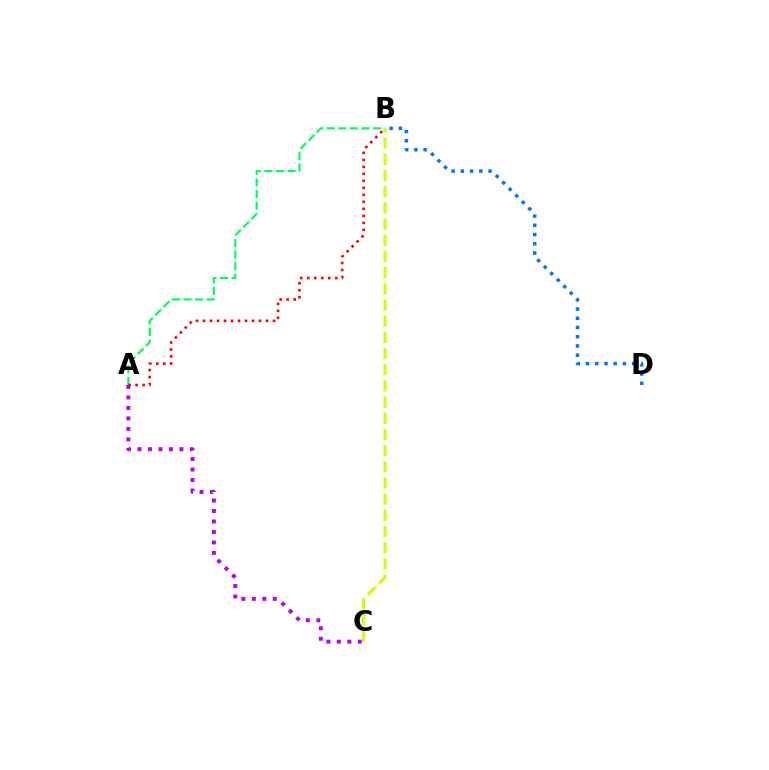{('A', 'B'): [{'color': '#00ff5c', 'line_style': 'dashed', 'thickness': 1.57}, {'color': '#ff0000', 'line_style': 'dotted', 'thickness': 1.9}], ('B', 'D'): [{'color': '#0074ff', 'line_style': 'dotted', 'thickness': 2.51}], ('A', 'C'): [{'color': '#b900ff', 'line_style': 'dotted', 'thickness': 2.85}], ('B', 'C'): [{'color': '#d1ff00', 'line_style': 'dashed', 'thickness': 2.2}]}